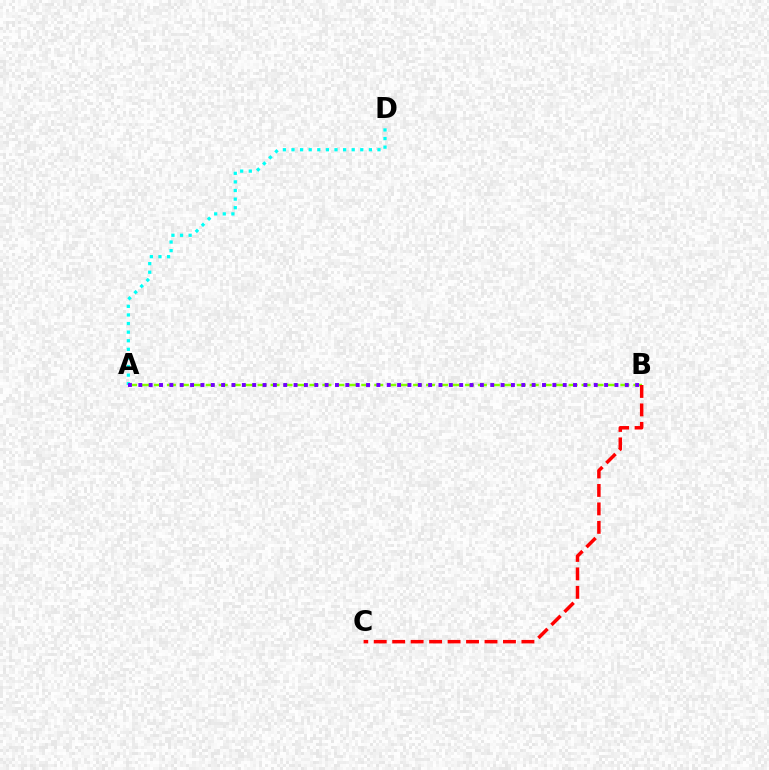{('A', 'D'): [{'color': '#00fff6', 'line_style': 'dotted', 'thickness': 2.34}], ('A', 'B'): [{'color': '#84ff00', 'line_style': 'dashed', 'thickness': 1.76}, {'color': '#7200ff', 'line_style': 'dotted', 'thickness': 2.81}], ('B', 'C'): [{'color': '#ff0000', 'line_style': 'dashed', 'thickness': 2.51}]}